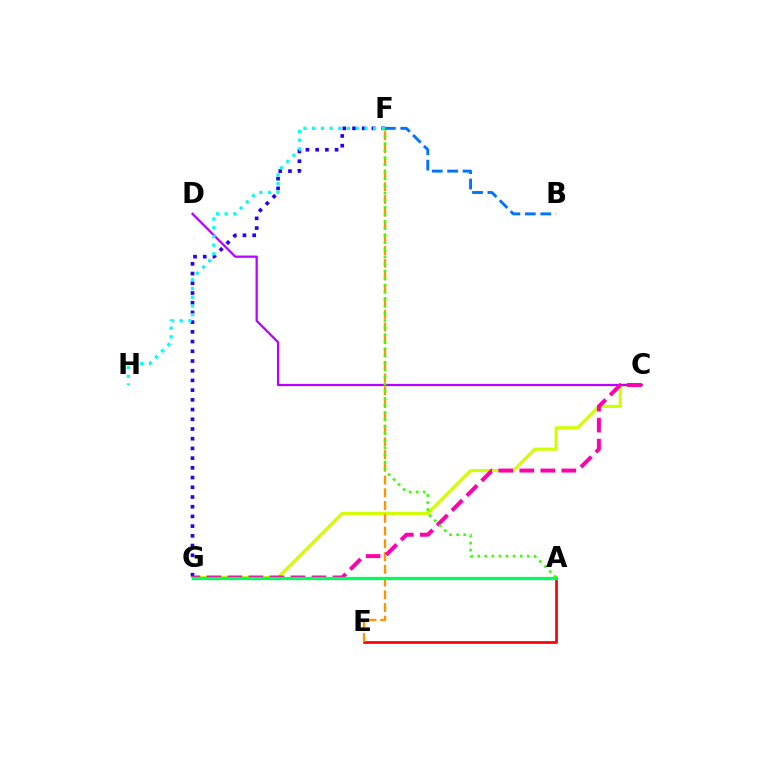{('A', 'E'): [{'color': '#ff0000', 'line_style': 'solid', 'thickness': 1.94}], ('C', 'G'): [{'color': '#d1ff00', 'line_style': 'solid', 'thickness': 2.25}, {'color': '#ff00ac', 'line_style': 'dashed', 'thickness': 2.85}], ('F', 'G'): [{'color': '#2500ff', 'line_style': 'dotted', 'thickness': 2.64}], ('C', 'D'): [{'color': '#b900ff', 'line_style': 'solid', 'thickness': 1.62}], ('F', 'H'): [{'color': '#00fff6', 'line_style': 'dotted', 'thickness': 2.37}], ('E', 'F'): [{'color': '#ff9400', 'line_style': 'dashed', 'thickness': 1.73}], ('A', 'F'): [{'color': '#3dff00', 'line_style': 'dotted', 'thickness': 1.92}], ('B', 'F'): [{'color': '#0074ff', 'line_style': 'dashed', 'thickness': 2.09}], ('A', 'G'): [{'color': '#00ff5c', 'line_style': 'solid', 'thickness': 2.36}]}